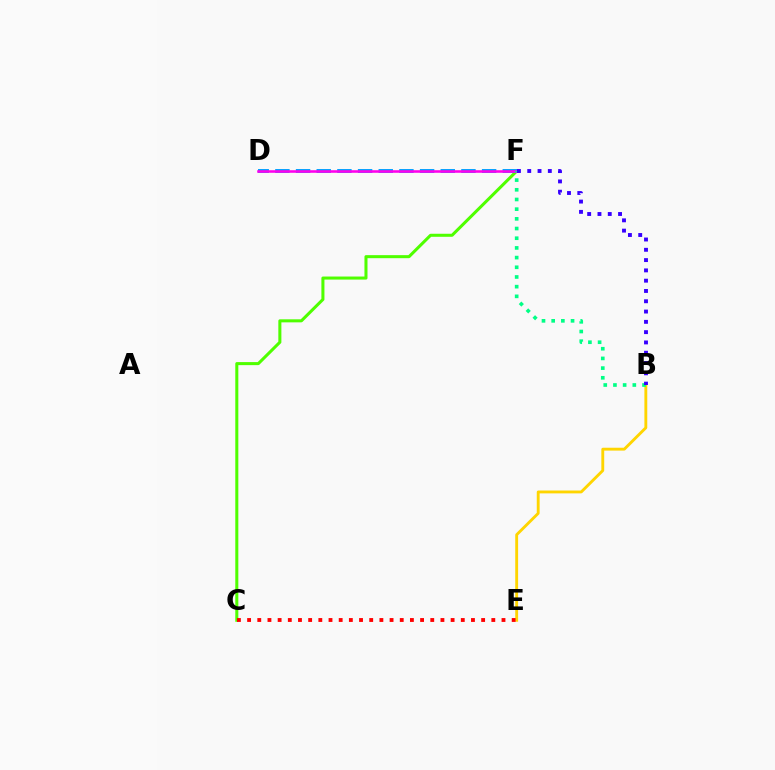{('C', 'F'): [{'color': '#4fff00', 'line_style': 'solid', 'thickness': 2.19}], ('D', 'F'): [{'color': '#009eff', 'line_style': 'dashed', 'thickness': 2.81}, {'color': '#ff00ed', 'line_style': 'solid', 'thickness': 1.85}], ('B', 'E'): [{'color': '#ffd500', 'line_style': 'solid', 'thickness': 2.06}], ('C', 'E'): [{'color': '#ff0000', 'line_style': 'dotted', 'thickness': 2.76}], ('B', 'F'): [{'color': '#00ff86', 'line_style': 'dotted', 'thickness': 2.63}, {'color': '#3700ff', 'line_style': 'dotted', 'thickness': 2.8}]}